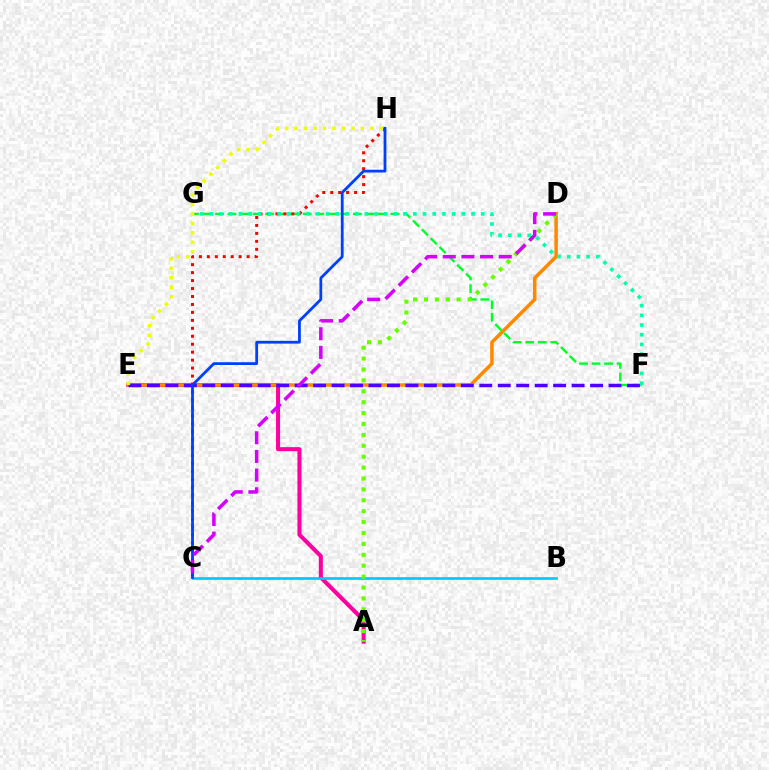{('A', 'E'): [{'color': '#ff00a0', 'line_style': 'solid', 'thickness': 2.91}], ('D', 'E'): [{'color': '#ff8800', 'line_style': 'solid', 'thickness': 2.52}], ('B', 'C'): [{'color': '#00c7ff', 'line_style': 'solid', 'thickness': 1.91}], ('F', 'G'): [{'color': '#00ff27', 'line_style': 'dashed', 'thickness': 1.7}, {'color': '#00ffaf', 'line_style': 'dotted', 'thickness': 2.63}], ('E', 'F'): [{'color': '#4f00ff', 'line_style': 'dashed', 'thickness': 2.51}], ('C', 'H'): [{'color': '#ff0000', 'line_style': 'dotted', 'thickness': 2.16}, {'color': '#003fff', 'line_style': 'solid', 'thickness': 2.0}], ('E', 'H'): [{'color': '#eeff00', 'line_style': 'dotted', 'thickness': 2.57}], ('A', 'D'): [{'color': '#66ff00', 'line_style': 'dotted', 'thickness': 2.96}], ('C', 'D'): [{'color': '#d600ff', 'line_style': 'dashed', 'thickness': 2.53}]}